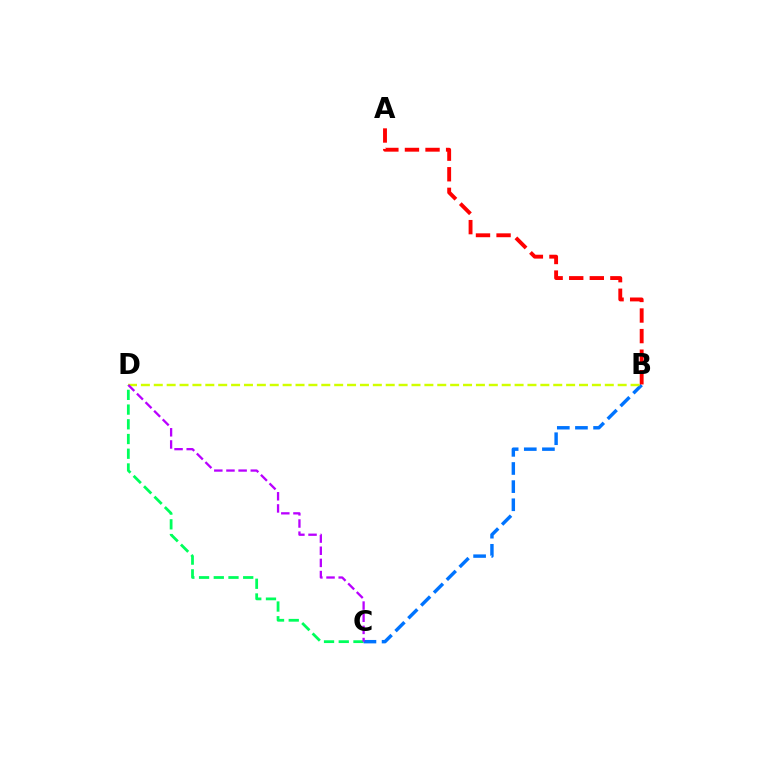{('C', 'D'): [{'color': '#00ff5c', 'line_style': 'dashed', 'thickness': 2.0}, {'color': '#b900ff', 'line_style': 'dashed', 'thickness': 1.65}], ('B', 'C'): [{'color': '#0074ff', 'line_style': 'dashed', 'thickness': 2.46}], ('A', 'B'): [{'color': '#ff0000', 'line_style': 'dashed', 'thickness': 2.8}], ('B', 'D'): [{'color': '#d1ff00', 'line_style': 'dashed', 'thickness': 1.75}]}